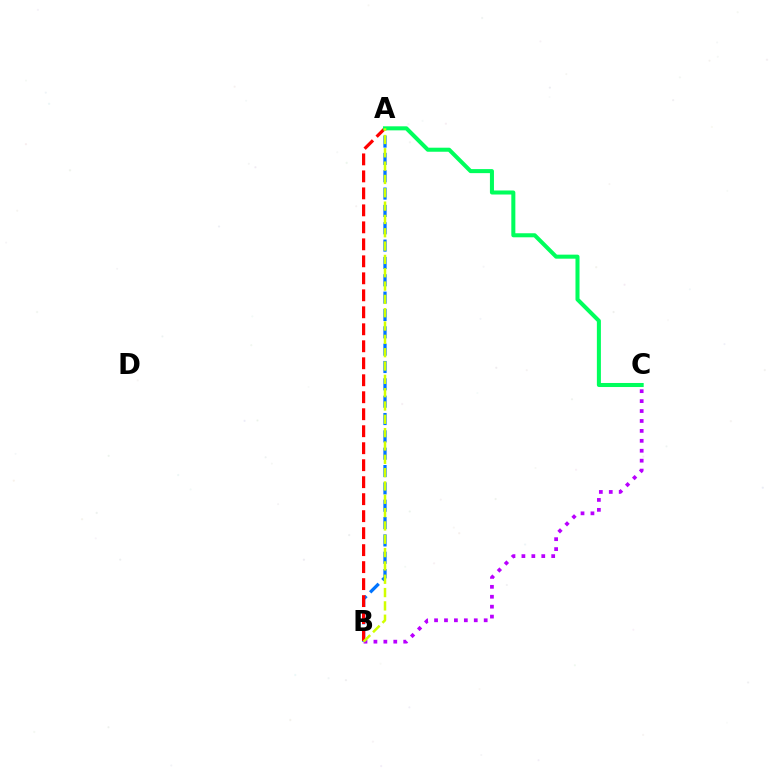{('A', 'B'): [{'color': '#0074ff', 'line_style': 'dashed', 'thickness': 2.36}, {'color': '#ff0000', 'line_style': 'dashed', 'thickness': 2.31}, {'color': '#d1ff00', 'line_style': 'dashed', 'thickness': 1.81}], ('B', 'C'): [{'color': '#b900ff', 'line_style': 'dotted', 'thickness': 2.7}], ('A', 'C'): [{'color': '#00ff5c', 'line_style': 'solid', 'thickness': 2.91}]}